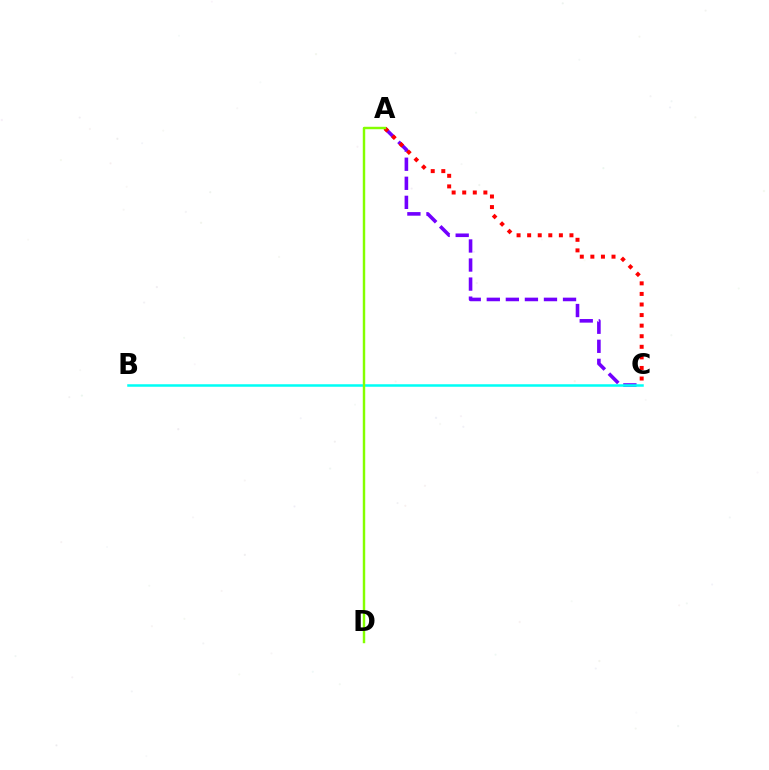{('A', 'C'): [{'color': '#7200ff', 'line_style': 'dashed', 'thickness': 2.59}, {'color': '#ff0000', 'line_style': 'dotted', 'thickness': 2.87}], ('B', 'C'): [{'color': '#00fff6', 'line_style': 'solid', 'thickness': 1.81}], ('A', 'D'): [{'color': '#84ff00', 'line_style': 'solid', 'thickness': 1.76}]}